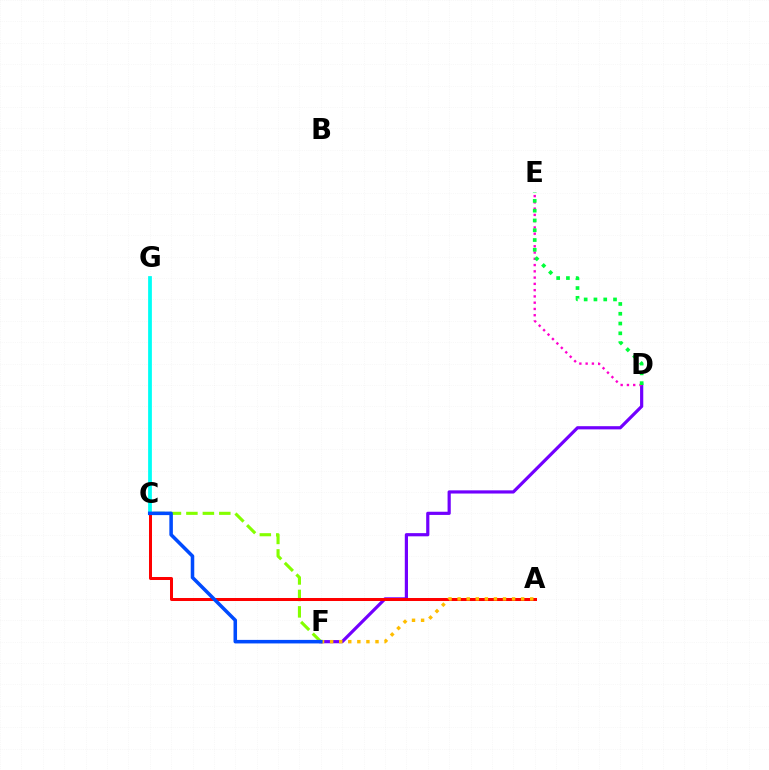{('D', 'F'): [{'color': '#7200ff', 'line_style': 'solid', 'thickness': 2.3}], ('C', 'G'): [{'color': '#00fff6', 'line_style': 'solid', 'thickness': 2.71}], ('C', 'F'): [{'color': '#84ff00', 'line_style': 'dashed', 'thickness': 2.24}, {'color': '#004bff', 'line_style': 'solid', 'thickness': 2.54}], ('A', 'C'): [{'color': '#ff0000', 'line_style': 'solid', 'thickness': 2.17}], ('D', 'E'): [{'color': '#ff00cf', 'line_style': 'dotted', 'thickness': 1.7}, {'color': '#00ff39', 'line_style': 'dotted', 'thickness': 2.66}], ('A', 'F'): [{'color': '#ffbd00', 'line_style': 'dotted', 'thickness': 2.47}]}